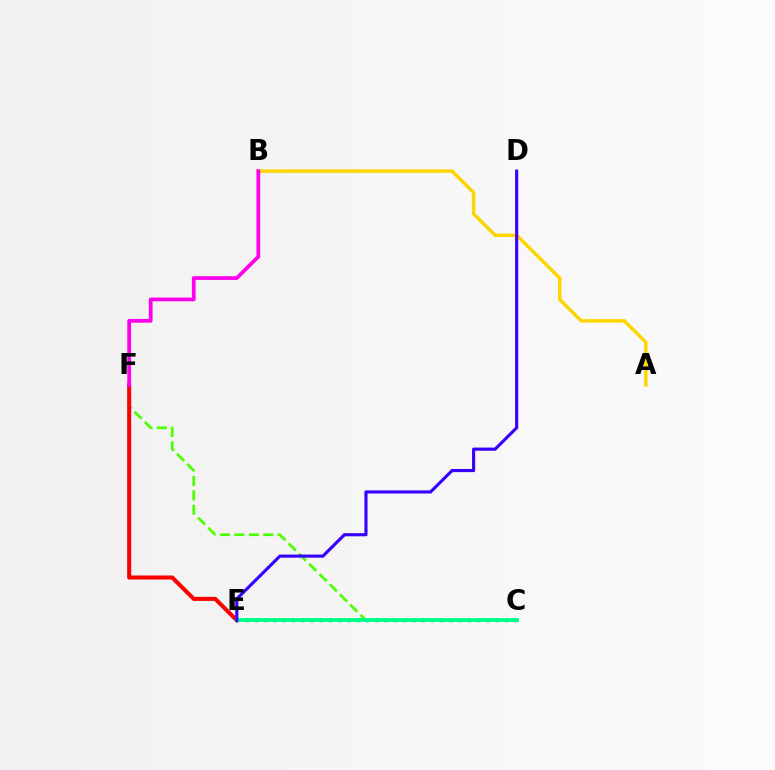{('A', 'B'): [{'color': '#ffd500', 'line_style': 'solid', 'thickness': 2.49}], ('C', 'F'): [{'color': '#4fff00', 'line_style': 'dashed', 'thickness': 1.97}], ('C', 'E'): [{'color': '#009eff', 'line_style': 'dotted', 'thickness': 2.52}, {'color': '#00ff86', 'line_style': 'solid', 'thickness': 2.77}], ('E', 'F'): [{'color': '#ff0000', 'line_style': 'solid', 'thickness': 2.92}], ('B', 'F'): [{'color': '#ff00ed', 'line_style': 'solid', 'thickness': 2.7}], ('D', 'E'): [{'color': '#3700ff', 'line_style': 'solid', 'thickness': 2.26}]}